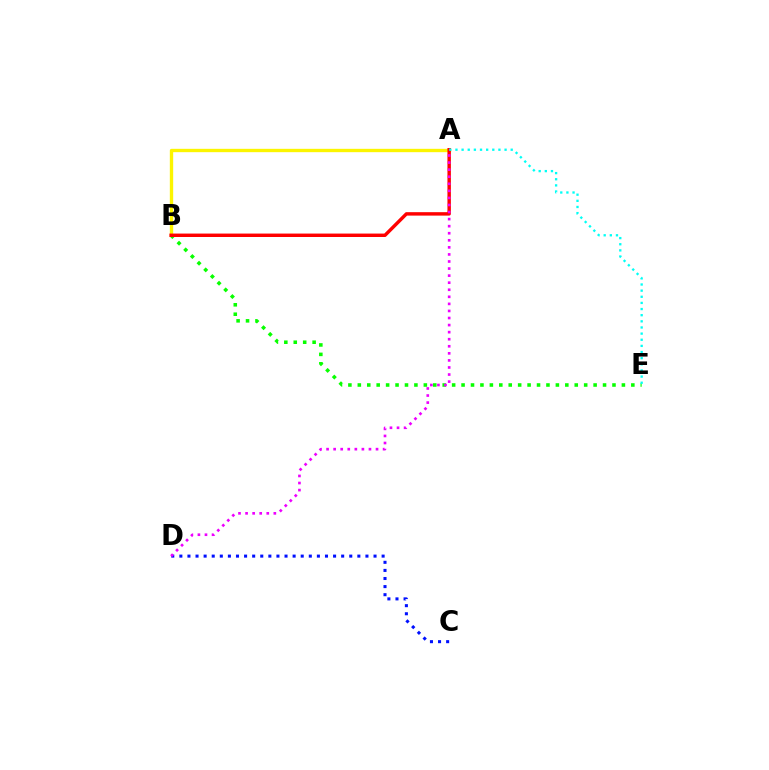{('C', 'D'): [{'color': '#0010ff', 'line_style': 'dotted', 'thickness': 2.2}], ('A', 'B'): [{'color': '#fcf500', 'line_style': 'solid', 'thickness': 2.41}, {'color': '#ff0000', 'line_style': 'solid', 'thickness': 2.47}], ('B', 'E'): [{'color': '#08ff00', 'line_style': 'dotted', 'thickness': 2.56}], ('A', 'E'): [{'color': '#00fff6', 'line_style': 'dotted', 'thickness': 1.67}], ('A', 'D'): [{'color': '#ee00ff', 'line_style': 'dotted', 'thickness': 1.92}]}